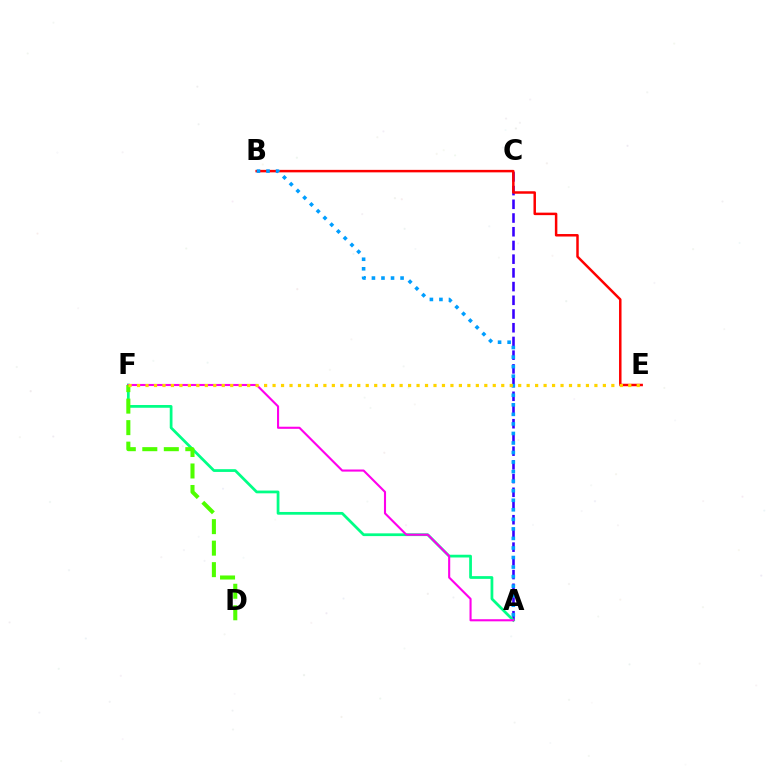{('A', 'C'): [{'color': '#3700ff', 'line_style': 'dashed', 'thickness': 1.86}], ('B', 'E'): [{'color': '#ff0000', 'line_style': 'solid', 'thickness': 1.79}], ('A', 'B'): [{'color': '#009eff', 'line_style': 'dotted', 'thickness': 2.59}], ('A', 'F'): [{'color': '#00ff86', 'line_style': 'solid', 'thickness': 1.98}, {'color': '#ff00ed', 'line_style': 'solid', 'thickness': 1.52}], ('D', 'F'): [{'color': '#4fff00', 'line_style': 'dashed', 'thickness': 2.92}], ('E', 'F'): [{'color': '#ffd500', 'line_style': 'dotted', 'thickness': 2.3}]}